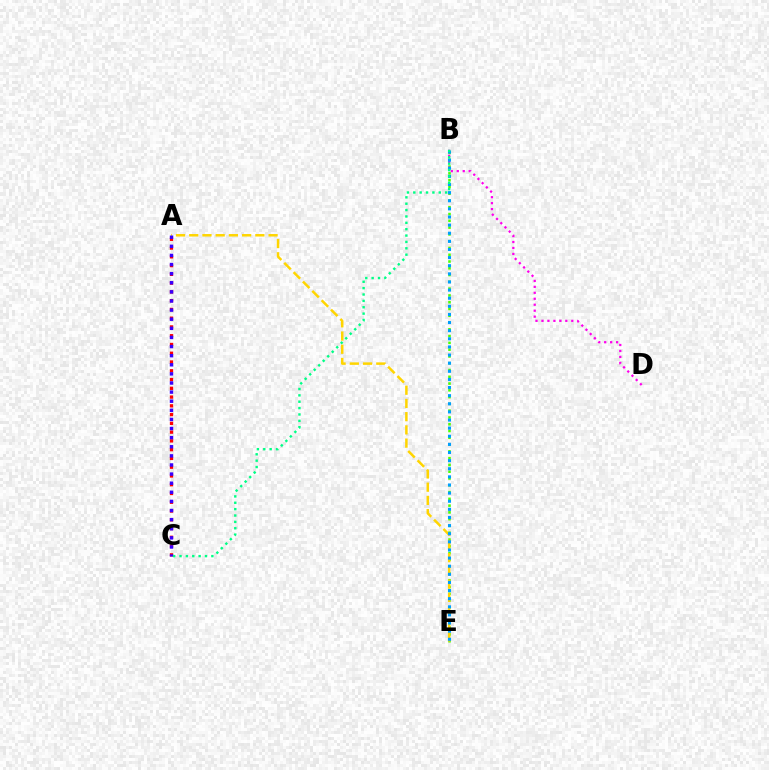{('B', 'E'): [{'color': '#4fff00', 'line_style': 'dotted', 'thickness': 1.84}, {'color': '#009eff', 'line_style': 'dotted', 'thickness': 2.21}], ('A', 'E'): [{'color': '#ffd500', 'line_style': 'dashed', 'thickness': 1.8}], ('B', 'D'): [{'color': '#ff00ed', 'line_style': 'dotted', 'thickness': 1.62}], ('A', 'C'): [{'color': '#ff0000', 'line_style': 'dotted', 'thickness': 2.38}, {'color': '#3700ff', 'line_style': 'dotted', 'thickness': 2.48}], ('B', 'C'): [{'color': '#00ff86', 'line_style': 'dotted', 'thickness': 1.73}]}